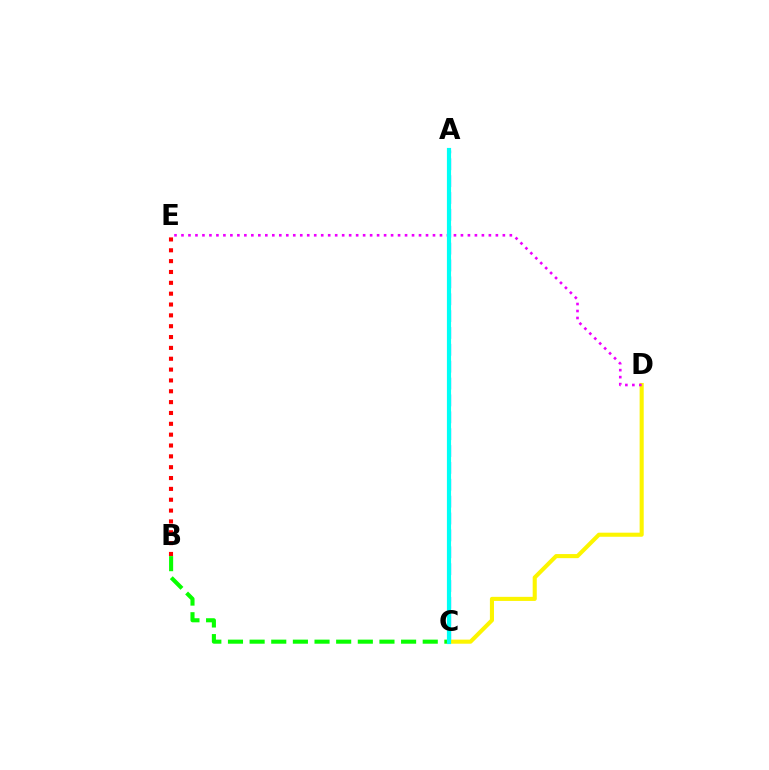{('B', 'C'): [{'color': '#08ff00', 'line_style': 'dashed', 'thickness': 2.94}], ('A', 'C'): [{'color': '#0010ff', 'line_style': 'dashed', 'thickness': 2.29}, {'color': '#00fff6', 'line_style': 'solid', 'thickness': 3.0}], ('B', 'E'): [{'color': '#ff0000', 'line_style': 'dotted', 'thickness': 2.95}], ('C', 'D'): [{'color': '#fcf500', 'line_style': 'solid', 'thickness': 2.94}], ('D', 'E'): [{'color': '#ee00ff', 'line_style': 'dotted', 'thickness': 1.9}]}